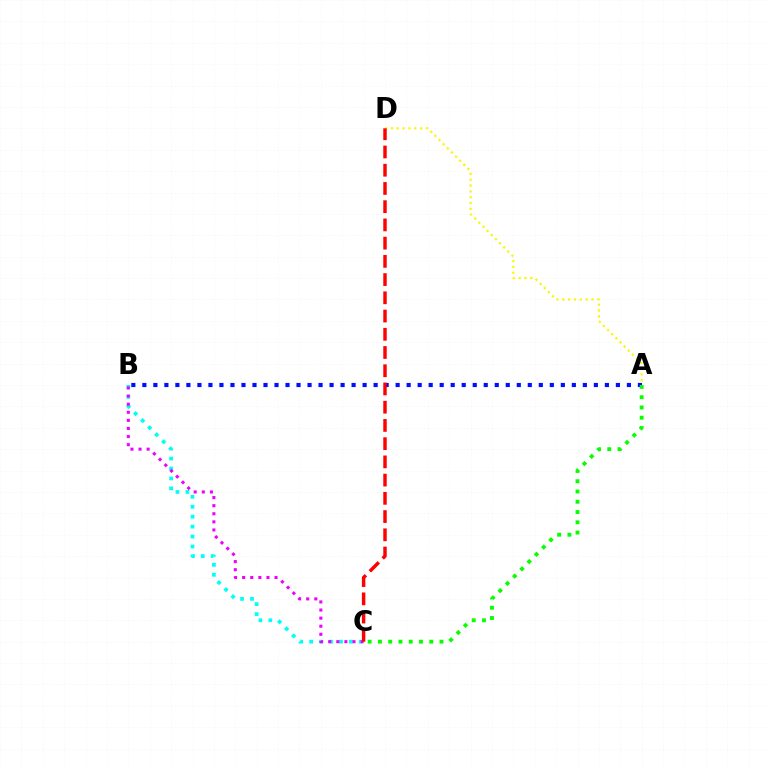{('A', 'B'): [{'color': '#0010ff', 'line_style': 'dotted', 'thickness': 2.99}], ('A', 'D'): [{'color': '#fcf500', 'line_style': 'dotted', 'thickness': 1.58}], ('B', 'C'): [{'color': '#00fff6', 'line_style': 'dotted', 'thickness': 2.7}, {'color': '#ee00ff', 'line_style': 'dotted', 'thickness': 2.2}], ('A', 'C'): [{'color': '#08ff00', 'line_style': 'dotted', 'thickness': 2.79}], ('C', 'D'): [{'color': '#ff0000', 'line_style': 'dashed', 'thickness': 2.48}]}